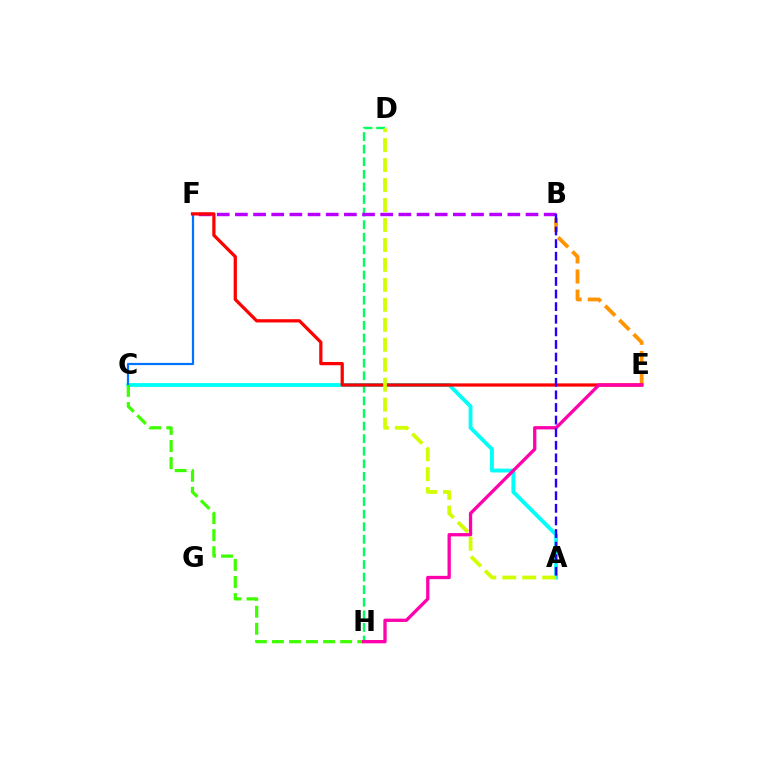{('B', 'E'): [{'color': '#ff9400', 'line_style': 'dashed', 'thickness': 2.73}], ('A', 'C'): [{'color': '#00fff6', 'line_style': 'solid', 'thickness': 2.75}], ('C', 'F'): [{'color': '#0074ff', 'line_style': 'solid', 'thickness': 1.59}], ('D', 'H'): [{'color': '#00ff5c', 'line_style': 'dashed', 'thickness': 1.71}], ('B', 'F'): [{'color': '#b900ff', 'line_style': 'dashed', 'thickness': 2.47}], ('C', 'H'): [{'color': '#3dff00', 'line_style': 'dashed', 'thickness': 2.32}], ('E', 'F'): [{'color': '#ff0000', 'line_style': 'solid', 'thickness': 2.33}], ('E', 'H'): [{'color': '#ff00ac', 'line_style': 'solid', 'thickness': 2.37}], ('A', 'B'): [{'color': '#2500ff', 'line_style': 'dashed', 'thickness': 1.71}], ('A', 'D'): [{'color': '#d1ff00', 'line_style': 'dashed', 'thickness': 2.71}]}